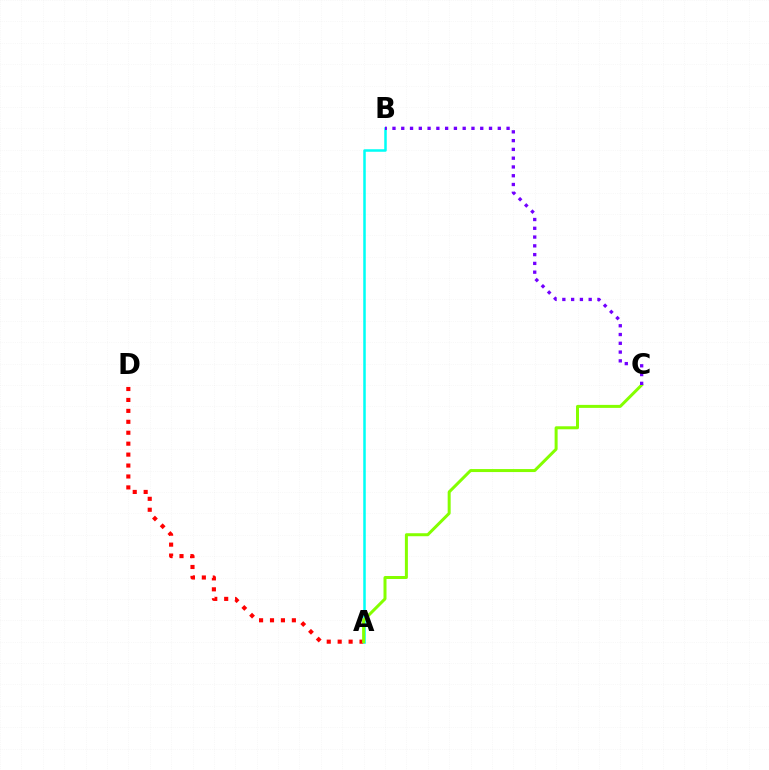{('A', 'D'): [{'color': '#ff0000', 'line_style': 'dotted', 'thickness': 2.97}], ('A', 'B'): [{'color': '#00fff6', 'line_style': 'solid', 'thickness': 1.82}], ('A', 'C'): [{'color': '#84ff00', 'line_style': 'solid', 'thickness': 2.16}], ('B', 'C'): [{'color': '#7200ff', 'line_style': 'dotted', 'thickness': 2.38}]}